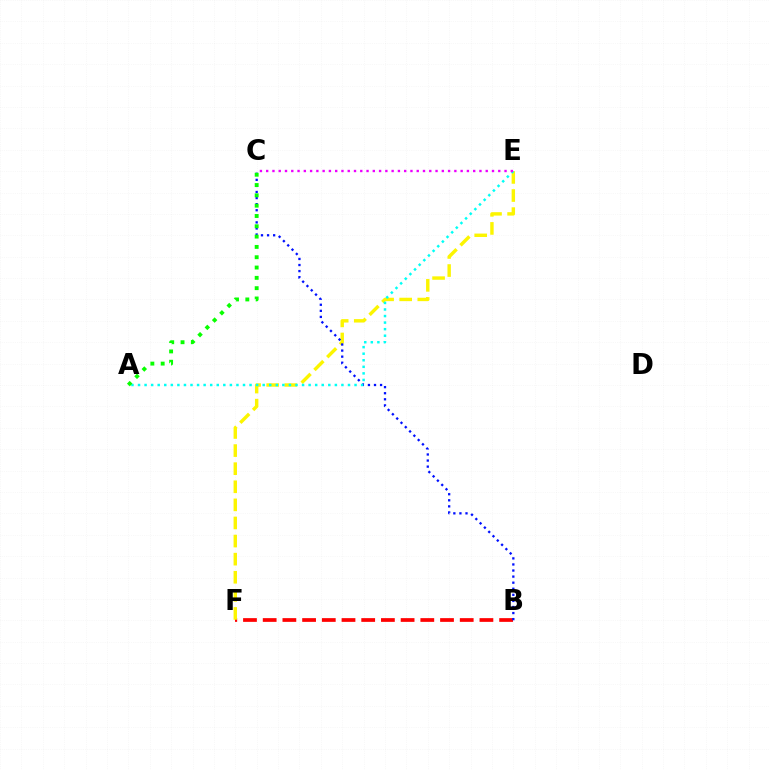{('B', 'F'): [{'color': '#ff0000', 'line_style': 'dashed', 'thickness': 2.68}], ('E', 'F'): [{'color': '#fcf500', 'line_style': 'dashed', 'thickness': 2.46}], ('B', 'C'): [{'color': '#0010ff', 'line_style': 'dotted', 'thickness': 1.65}], ('A', 'E'): [{'color': '#00fff6', 'line_style': 'dotted', 'thickness': 1.78}], ('A', 'C'): [{'color': '#08ff00', 'line_style': 'dotted', 'thickness': 2.8}], ('C', 'E'): [{'color': '#ee00ff', 'line_style': 'dotted', 'thickness': 1.7}]}